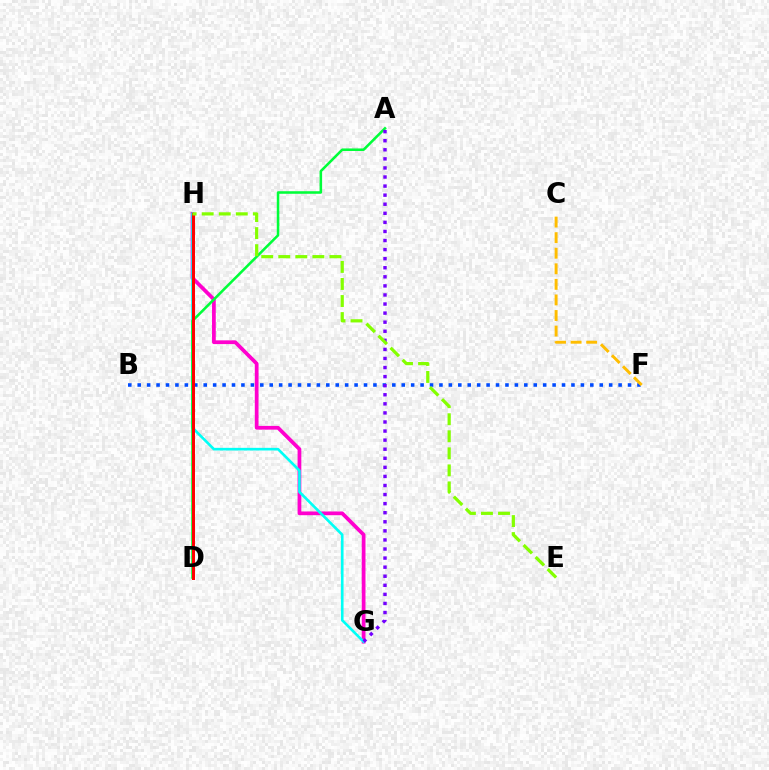{('G', 'H'): [{'color': '#ff00cf', 'line_style': 'solid', 'thickness': 2.69}, {'color': '#00fff6', 'line_style': 'solid', 'thickness': 1.9}], ('A', 'D'): [{'color': '#00ff39', 'line_style': 'solid', 'thickness': 1.84}], ('B', 'F'): [{'color': '#004bff', 'line_style': 'dotted', 'thickness': 2.56}], ('A', 'G'): [{'color': '#7200ff', 'line_style': 'dotted', 'thickness': 2.47}], ('C', 'F'): [{'color': '#ffbd00', 'line_style': 'dashed', 'thickness': 2.12}], ('D', 'H'): [{'color': '#ff0000', 'line_style': 'solid', 'thickness': 2.15}], ('E', 'H'): [{'color': '#84ff00', 'line_style': 'dashed', 'thickness': 2.32}]}